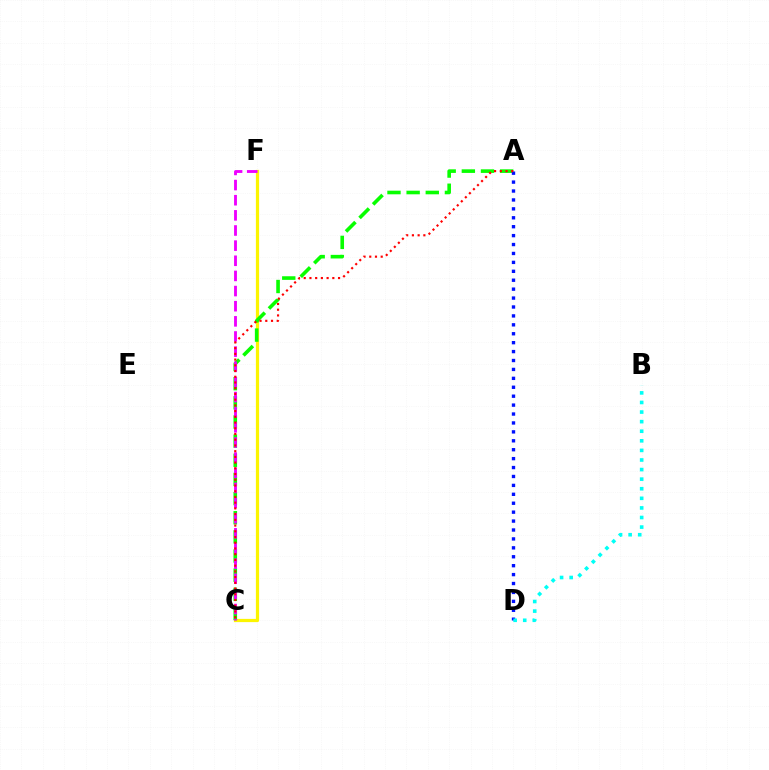{('C', 'F'): [{'color': '#fcf500', 'line_style': 'solid', 'thickness': 2.32}, {'color': '#ee00ff', 'line_style': 'dashed', 'thickness': 2.06}], ('A', 'C'): [{'color': '#08ff00', 'line_style': 'dashed', 'thickness': 2.6}, {'color': '#ff0000', 'line_style': 'dotted', 'thickness': 1.56}], ('A', 'D'): [{'color': '#0010ff', 'line_style': 'dotted', 'thickness': 2.42}], ('B', 'D'): [{'color': '#00fff6', 'line_style': 'dotted', 'thickness': 2.6}]}